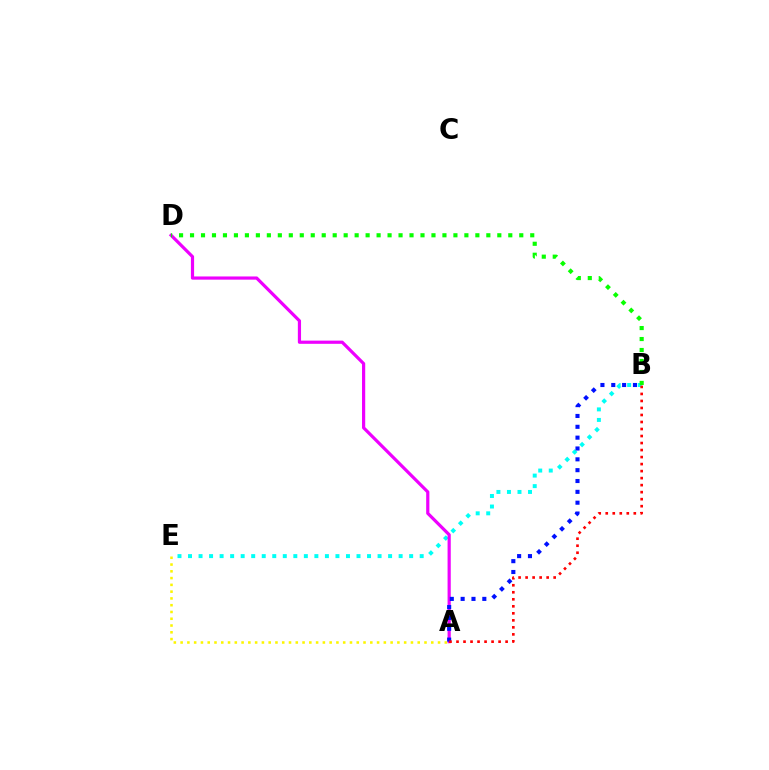{('B', 'E'): [{'color': '#00fff6', 'line_style': 'dotted', 'thickness': 2.86}], ('A', 'D'): [{'color': '#ee00ff', 'line_style': 'solid', 'thickness': 2.3}], ('A', 'B'): [{'color': '#0010ff', 'line_style': 'dotted', 'thickness': 2.95}, {'color': '#ff0000', 'line_style': 'dotted', 'thickness': 1.91}], ('B', 'D'): [{'color': '#08ff00', 'line_style': 'dotted', 'thickness': 2.98}], ('A', 'E'): [{'color': '#fcf500', 'line_style': 'dotted', 'thickness': 1.84}]}